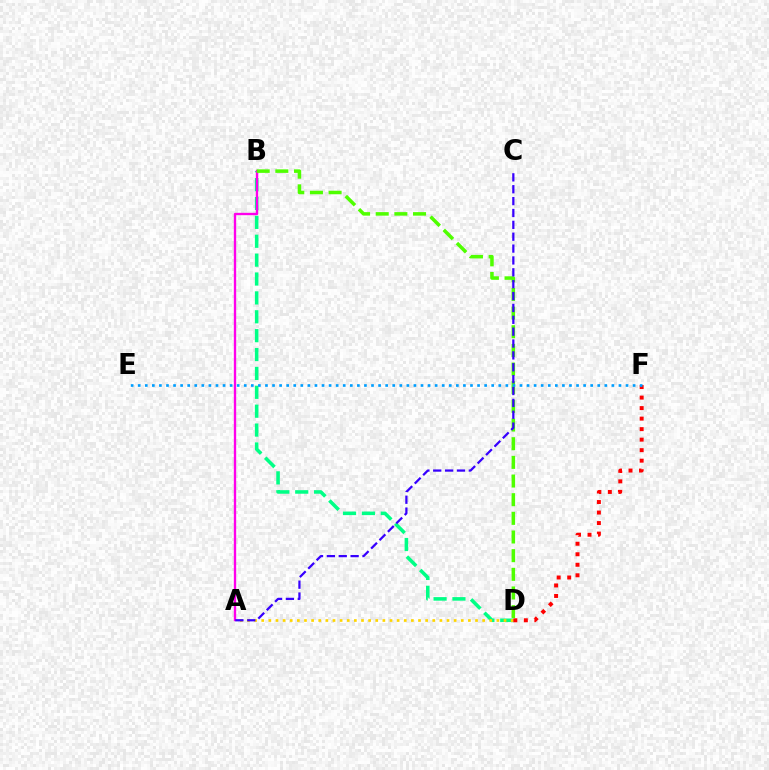{('B', 'D'): [{'color': '#00ff86', 'line_style': 'dashed', 'thickness': 2.57}, {'color': '#4fff00', 'line_style': 'dashed', 'thickness': 2.53}], ('A', 'D'): [{'color': '#ffd500', 'line_style': 'dotted', 'thickness': 1.94}], ('D', 'F'): [{'color': '#ff0000', 'line_style': 'dotted', 'thickness': 2.86}], ('A', 'B'): [{'color': '#ff00ed', 'line_style': 'solid', 'thickness': 1.69}], ('A', 'C'): [{'color': '#3700ff', 'line_style': 'dashed', 'thickness': 1.61}], ('E', 'F'): [{'color': '#009eff', 'line_style': 'dotted', 'thickness': 1.92}]}